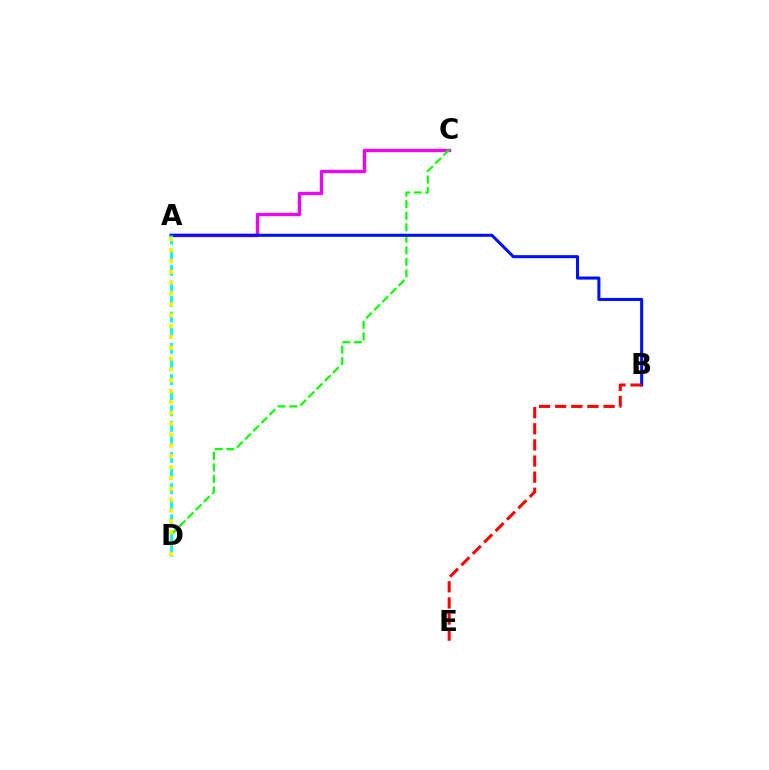{('A', 'C'): [{'color': '#ee00ff', 'line_style': 'solid', 'thickness': 2.39}], ('C', 'D'): [{'color': '#08ff00', 'line_style': 'dashed', 'thickness': 1.57}], ('A', 'B'): [{'color': '#0010ff', 'line_style': 'solid', 'thickness': 2.2}], ('A', 'D'): [{'color': '#00fff6', 'line_style': 'dashed', 'thickness': 2.12}, {'color': '#fcf500', 'line_style': 'dotted', 'thickness': 2.95}], ('B', 'E'): [{'color': '#ff0000', 'line_style': 'dashed', 'thickness': 2.19}]}